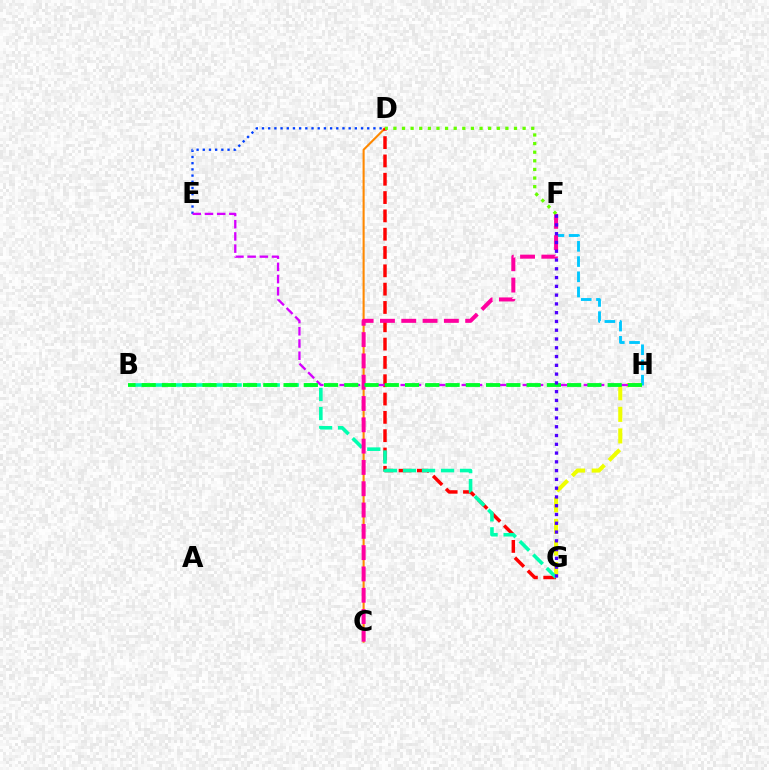{('C', 'D'): [{'color': '#ff8800', 'line_style': 'solid', 'thickness': 1.5}], ('D', 'G'): [{'color': '#ff0000', 'line_style': 'dashed', 'thickness': 2.49}], ('G', 'H'): [{'color': '#eeff00', 'line_style': 'dashed', 'thickness': 2.93}], ('B', 'G'): [{'color': '#00ffaf', 'line_style': 'dashed', 'thickness': 2.59}], ('F', 'H'): [{'color': '#00c7ff', 'line_style': 'dashed', 'thickness': 2.07}], ('C', 'F'): [{'color': '#ff00a0', 'line_style': 'dashed', 'thickness': 2.89}], ('D', 'E'): [{'color': '#003fff', 'line_style': 'dotted', 'thickness': 1.68}], ('E', 'H'): [{'color': '#d600ff', 'line_style': 'dashed', 'thickness': 1.66}], ('B', 'H'): [{'color': '#00ff27', 'line_style': 'dashed', 'thickness': 2.75}], ('D', 'F'): [{'color': '#66ff00', 'line_style': 'dotted', 'thickness': 2.34}], ('F', 'G'): [{'color': '#4f00ff', 'line_style': 'dotted', 'thickness': 2.38}]}